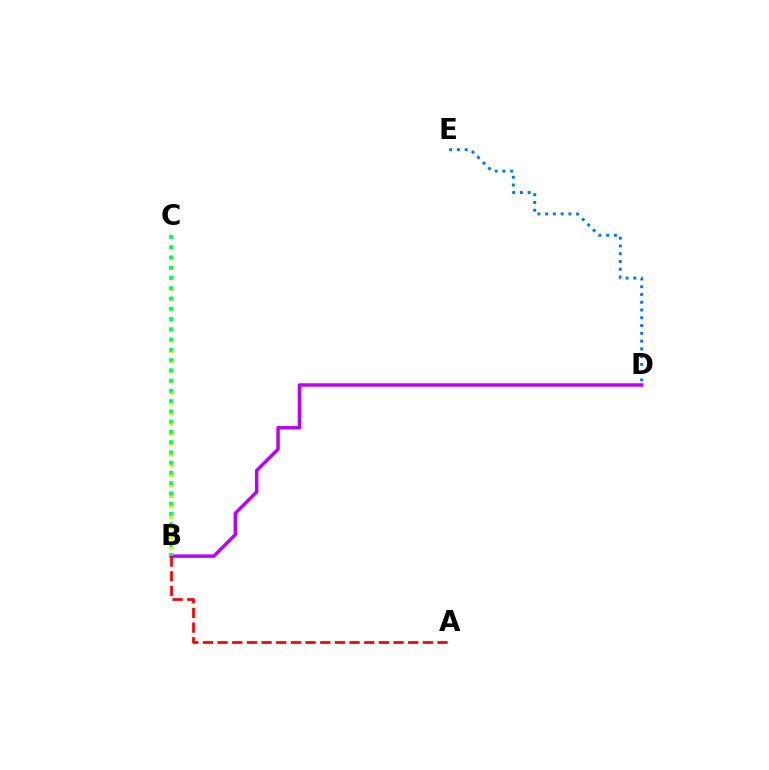{('B', 'C'): [{'color': '#d1ff00', 'line_style': 'dotted', 'thickness': 2.82}, {'color': '#00ff5c', 'line_style': 'dotted', 'thickness': 2.79}], ('B', 'D'): [{'color': '#b900ff', 'line_style': 'solid', 'thickness': 2.49}], ('D', 'E'): [{'color': '#0074ff', 'line_style': 'dotted', 'thickness': 2.11}], ('A', 'B'): [{'color': '#ff0000', 'line_style': 'dashed', 'thickness': 1.99}]}